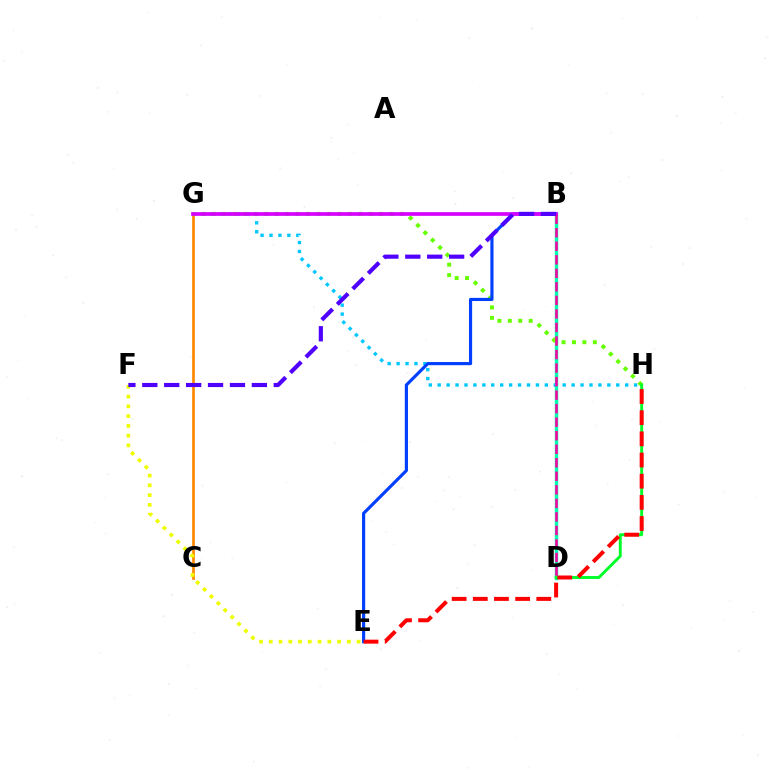{('B', 'D'): [{'color': '#00ffaf', 'line_style': 'solid', 'thickness': 2.46}, {'color': '#ff00a0', 'line_style': 'dashed', 'thickness': 1.84}], ('G', 'H'): [{'color': '#00c7ff', 'line_style': 'dotted', 'thickness': 2.43}, {'color': '#66ff00', 'line_style': 'dotted', 'thickness': 2.83}], ('C', 'G'): [{'color': '#ff8800', 'line_style': 'solid', 'thickness': 1.93}], ('D', 'H'): [{'color': '#00ff27', 'line_style': 'solid', 'thickness': 2.1}], ('B', 'E'): [{'color': '#003fff', 'line_style': 'solid', 'thickness': 2.27}], ('B', 'G'): [{'color': '#d600ff', 'line_style': 'solid', 'thickness': 2.65}], ('E', 'F'): [{'color': '#eeff00', 'line_style': 'dotted', 'thickness': 2.65}], ('E', 'H'): [{'color': '#ff0000', 'line_style': 'dashed', 'thickness': 2.88}], ('B', 'F'): [{'color': '#4f00ff', 'line_style': 'dashed', 'thickness': 2.98}]}